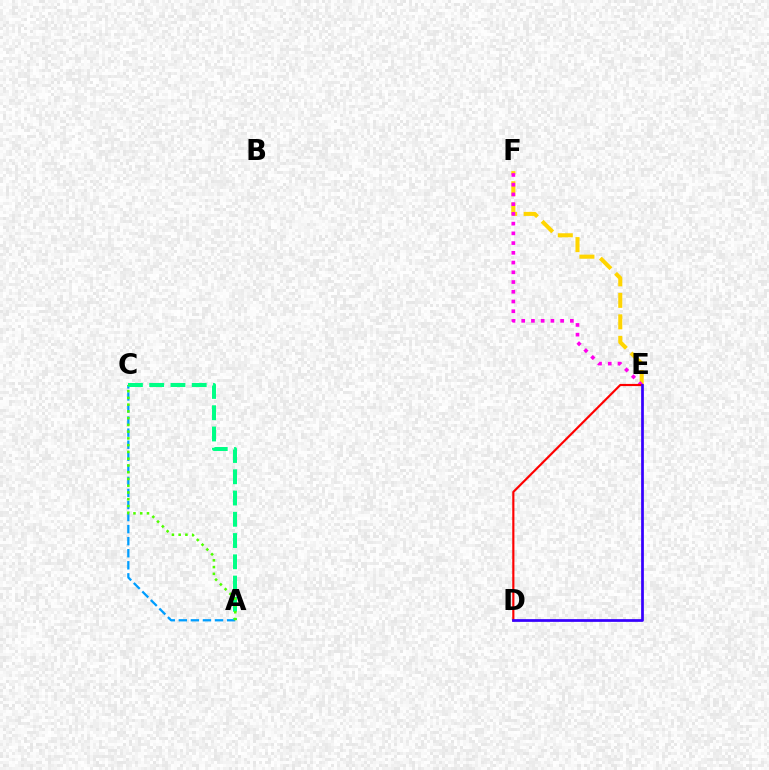{('A', 'C'): [{'color': '#009eff', 'line_style': 'dashed', 'thickness': 1.64}, {'color': '#00ff86', 'line_style': 'dashed', 'thickness': 2.89}, {'color': '#4fff00', 'line_style': 'dotted', 'thickness': 1.84}], ('E', 'F'): [{'color': '#ffd500', 'line_style': 'dashed', 'thickness': 2.92}, {'color': '#ff00ed', 'line_style': 'dotted', 'thickness': 2.64}], ('D', 'E'): [{'color': '#ff0000', 'line_style': 'solid', 'thickness': 1.55}, {'color': '#3700ff', 'line_style': 'solid', 'thickness': 1.97}]}